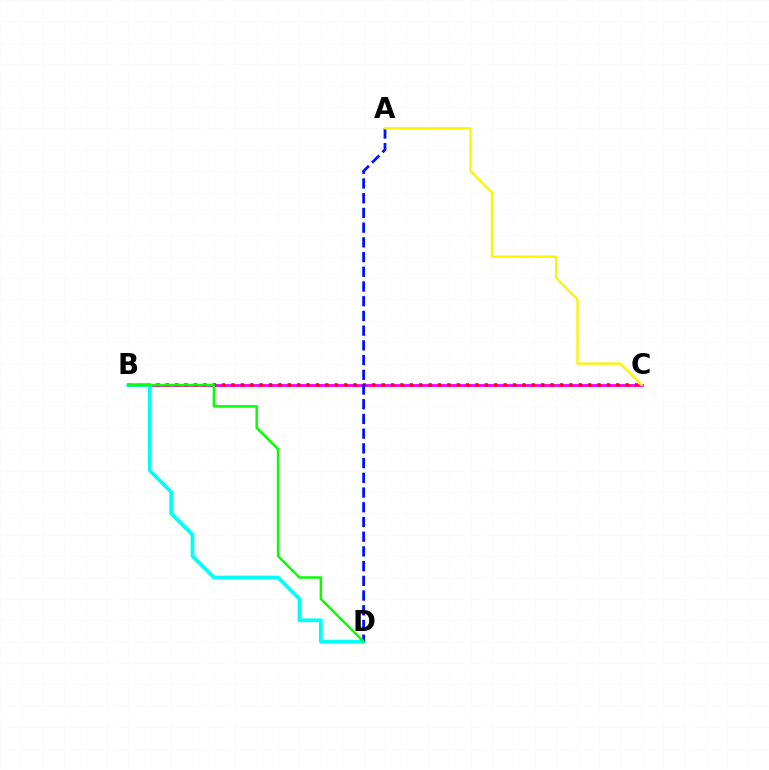{('B', 'C'): [{'color': '#ee00ff', 'line_style': 'solid', 'thickness': 2.03}, {'color': '#ff0000', 'line_style': 'dotted', 'thickness': 2.55}], ('B', 'D'): [{'color': '#00fff6', 'line_style': 'solid', 'thickness': 2.7}, {'color': '#08ff00', 'line_style': 'solid', 'thickness': 1.79}], ('A', 'D'): [{'color': '#0010ff', 'line_style': 'dashed', 'thickness': 2.0}], ('A', 'C'): [{'color': '#fcf500', 'line_style': 'solid', 'thickness': 1.68}]}